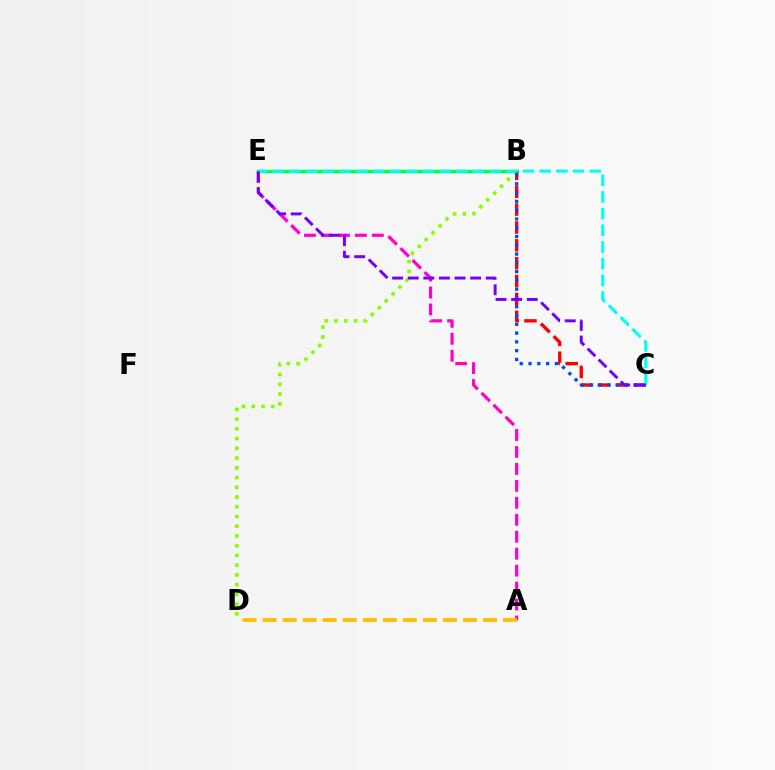{('A', 'E'): [{'color': '#ff00cf', 'line_style': 'dashed', 'thickness': 2.3}], ('B', 'E'): [{'color': '#00ff39', 'line_style': 'solid', 'thickness': 2.33}], ('B', 'D'): [{'color': '#84ff00', 'line_style': 'dotted', 'thickness': 2.64}], ('A', 'D'): [{'color': '#ffbd00', 'line_style': 'dashed', 'thickness': 2.72}], ('B', 'C'): [{'color': '#ff0000', 'line_style': 'dashed', 'thickness': 2.43}, {'color': '#004bff', 'line_style': 'dotted', 'thickness': 2.39}], ('C', 'E'): [{'color': '#00fff6', 'line_style': 'dashed', 'thickness': 2.27}, {'color': '#7200ff', 'line_style': 'dashed', 'thickness': 2.12}]}